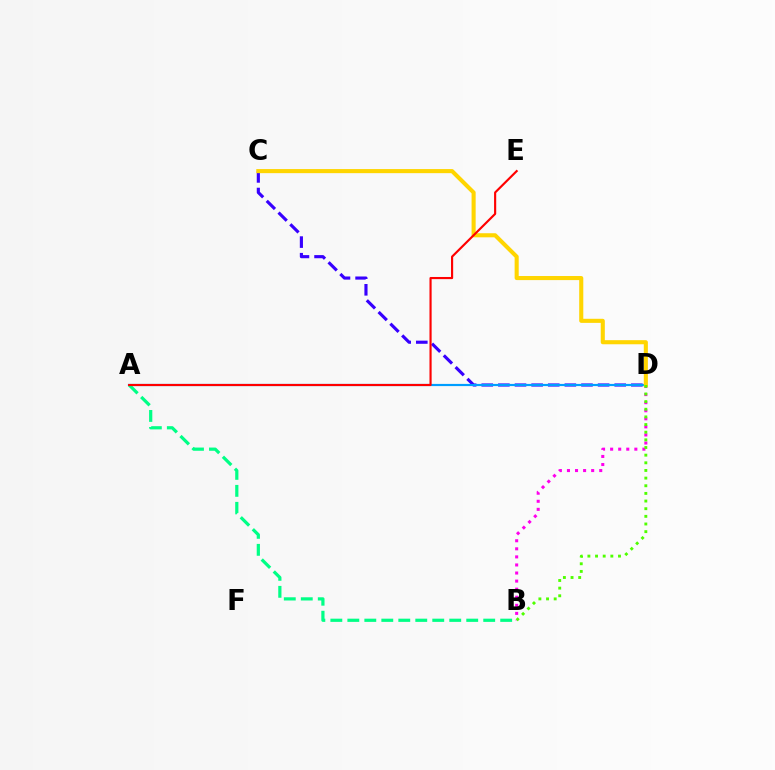{('B', 'D'): [{'color': '#ff00ed', 'line_style': 'dotted', 'thickness': 2.19}, {'color': '#4fff00', 'line_style': 'dotted', 'thickness': 2.08}], ('C', 'D'): [{'color': '#3700ff', 'line_style': 'dashed', 'thickness': 2.26}, {'color': '#ffd500', 'line_style': 'solid', 'thickness': 2.94}], ('A', 'D'): [{'color': '#009eff', 'line_style': 'solid', 'thickness': 1.57}], ('A', 'B'): [{'color': '#00ff86', 'line_style': 'dashed', 'thickness': 2.31}], ('A', 'E'): [{'color': '#ff0000', 'line_style': 'solid', 'thickness': 1.55}]}